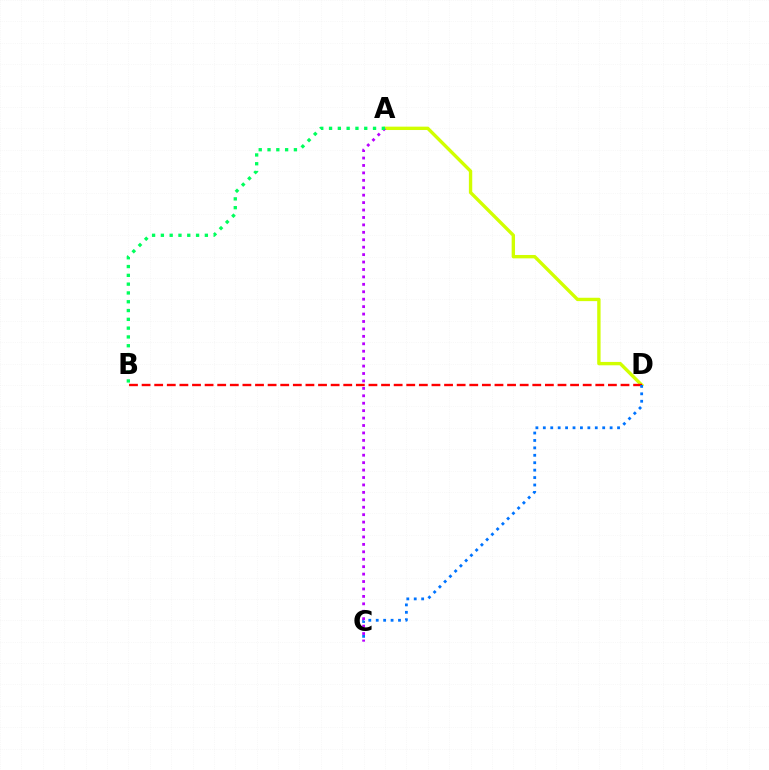{('A', 'D'): [{'color': '#d1ff00', 'line_style': 'solid', 'thickness': 2.43}], ('B', 'D'): [{'color': '#ff0000', 'line_style': 'dashed', 'thickness': 1.71}], ('C', 'D'): [{'color': '#0074ff', 'line_style': 'dotted', 'thickness': 2.02}], ('A', 'C'): [{'color': '#b900ff', 'line_style': 'dotted', 'thickness': 2.02}], ('A', 'B'): [{'color': '#00ff5c', 'line_style': 'dotted', 'thickness': 2.39}]}